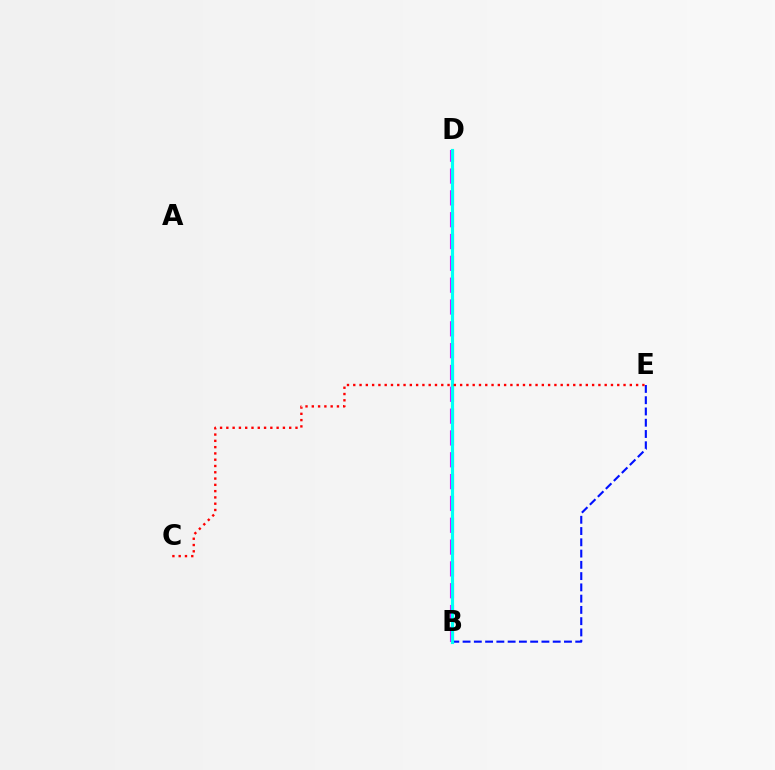{('B', 'D'): [{'color': '#fcf500', 'line_style': 'solid', 'thickness': 1.92}, {'color': '#ee00ff', 'line_style': 'dashed', 'thickness': 2.96}, {'color': '#08ff00', 'line_style': 'dashed', 'thickness': 1.91}, {'color': '#00fff6', 'line_style': 'solid', 'thickness': 2.27}], ('B', 'E'): [{'color': '#0010ff', 'line_style': 'dashed', 'thickness': 1.53}], ('C', 'E'): [{'color': '#ff0000', 'line_style': 'dotted', 'thickness': 1.71}]}